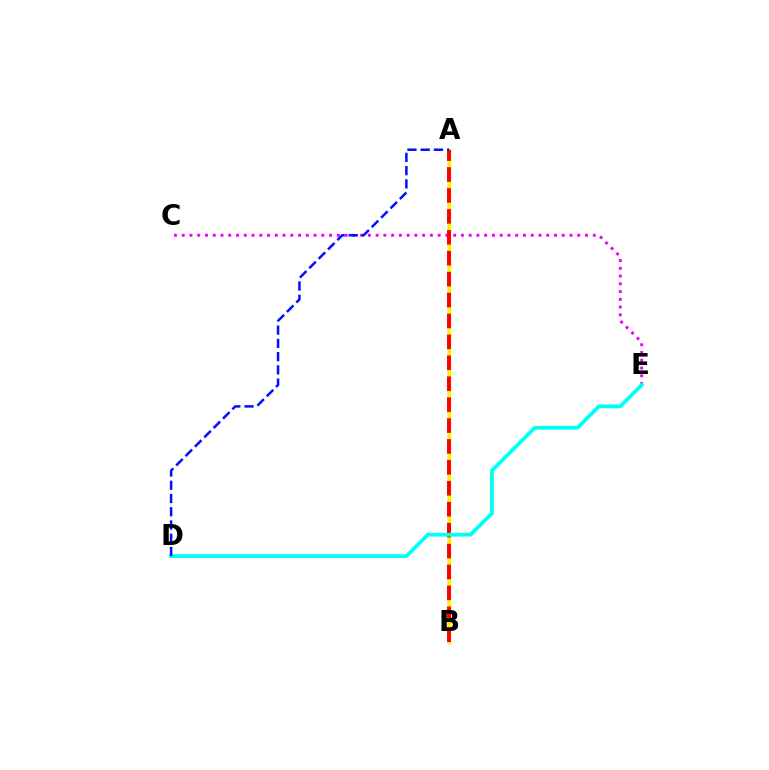{('A', 'B'): [{'color': '#08ff00', 'line_style': 'solid', 'thickness': 1.76}, {'color': '#fcf500', 'line_style': 'solid', 'thickness': 2.43}, {'color': '#ff0000', 'line_style': 'dashed', 'thickness': 2.84}], ('C', 'E'): [{'color': '#ee00ff', 'line_style': 'dotted', 'thickness': 2.11}], ('D', 'E'): [{'color': '#00fff6', 'line_style': 'solid', 'thickness': 2.72}], ('A', 'D'): [{'color': '#0010ff', 'line_style': 'dashed', 'thickness': 1.8}]}